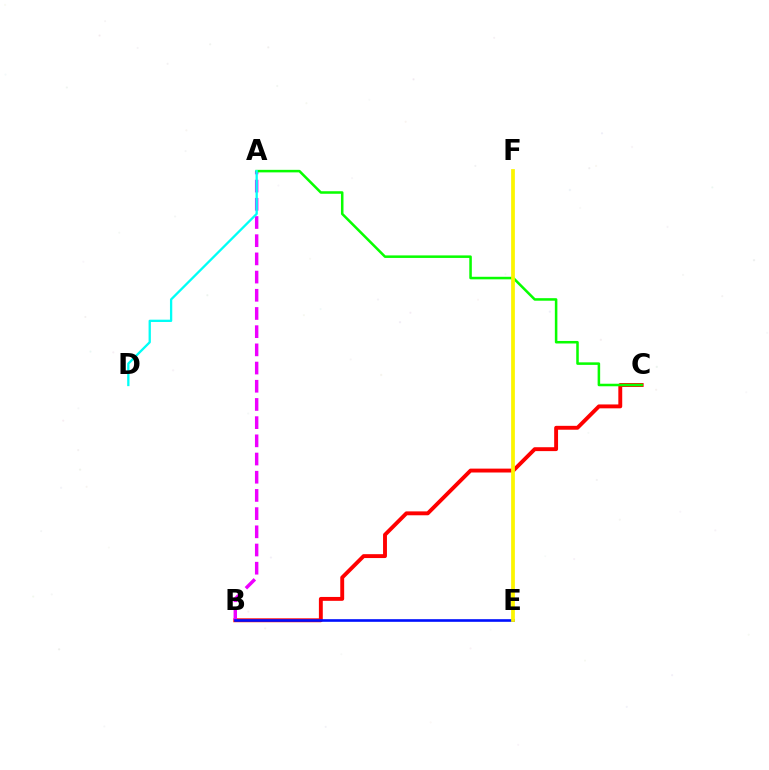{('B', 'C'): [{'color': '#ff0000', 'line_style': 'solid', 'thickness': 2.8}], ('A', 'B'): [{'color': '#ee00ff', 'line_style': 'dashed', 'thickness': 2.47}], ('B', 'E'): [{'color': '#0010ff', 'line_style': 'solid', 'thickness': 1.9}], ('A', 'C'): [{'color': '#08ff00', 'line_style': 'solid', 'thickness': 1.82}], ('A', 'D'): [{'color': '#00fff6', 'line_style': 'solid', 'thickness': 1.66}], ('E', 'F'): [{'color': '#fcf500', 'line_style': 'solid', 'thickness': 2.7}]}